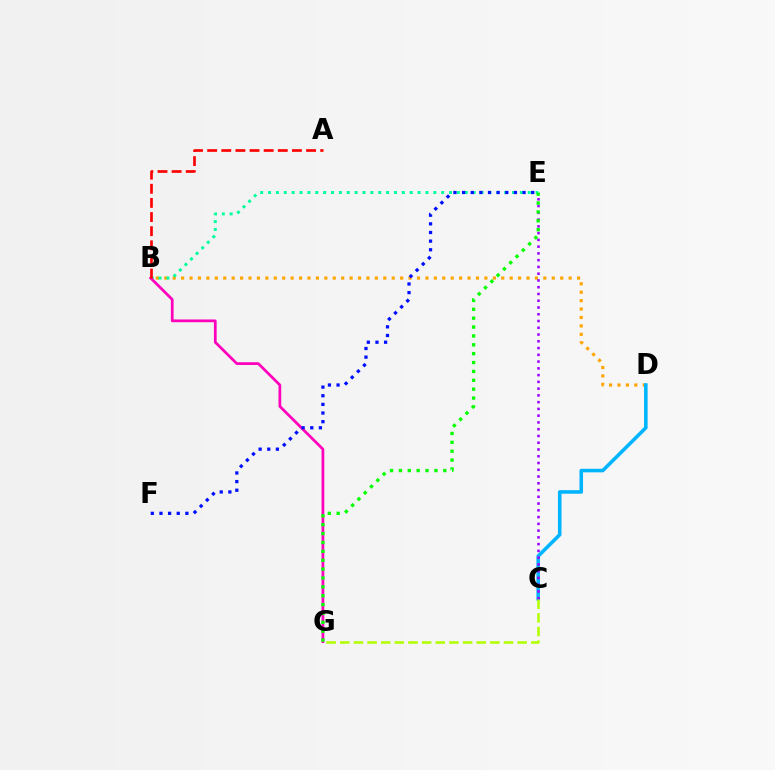{('B', 'D'): [{'color': '#ffa500', 'line_style': 'dotted', 'thickness': 2.29}], ('B', 'E'): [{'color': '#00ff9d', 'line_style': 'dotted', 'thickness': 2.14}], ('B', 'G'): [{'color': '#ff00bd', 'line_style': 'solid', 'thickness': 1.97}], ('C', 'D'): [{'color': '#00b5ff', 'line_style': 'solid', 'thickness': 2.57}], ('C', 'E'): [{'color': '#9b00ff', 'line_style': 'dotted', 'thickness': 1.84}], ('A', 'B'): [{'color': '#ff0000', 'line_style': 'dashed', 'thickness': 1.92}], ('E', 'G'): [{'color': '#08ff00', 'line_style': 'dotted', 'thickness': 2.41}], ('C', 'G'): [{'color': '#b3ff00', 'line_style': 'dashed', 'thickness': 1.85}], ('E', 'F'): [{'color': '#0010ff', 'line_style': 'dotted', 'thickness': 2.35}]}